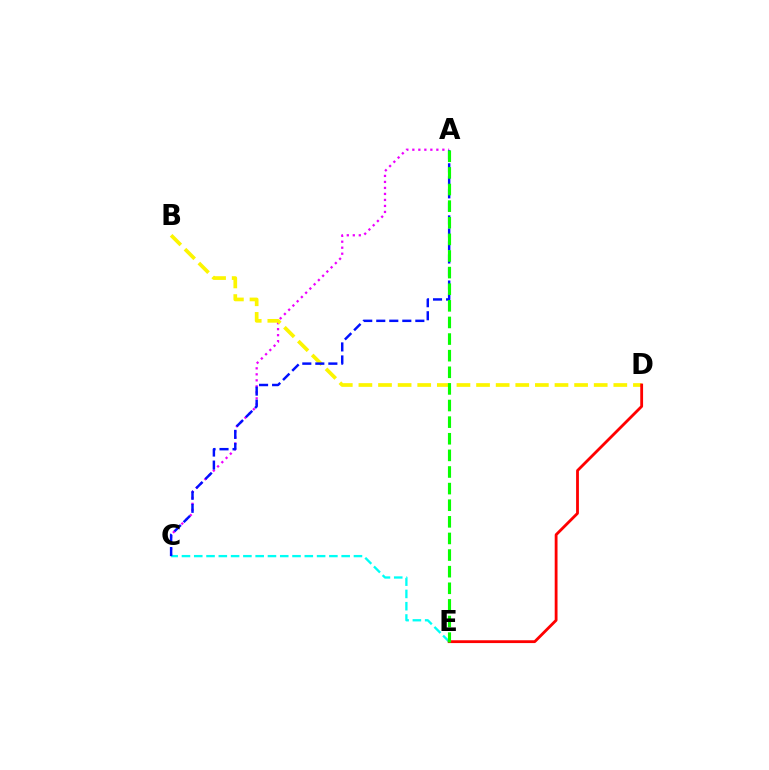{('A', 'C'): [{'color': '#ee00ff', 'line_style': 'dotted', 'thickness': 1.63}, {'color': '#0010ff', 'line_style': 'dashed', 'thickness': 1.77}], ('B', 'D'): [{'color': '#fcf500', 'line_style': 'dashed', 'thickness': 2.66}], ('C', 'E'): [{'color': '#00fff6', 'line_style': 'dashed', 'thickness': 1.67}], ('D', 'E'): [{'color': '#ff0000', 'line_style': 'solid', 'thickness': 2.03}], ('A', 'E'): [{'color': '#08ff00', 'line_style': 'dashed', 'thickness': 2.26}]}